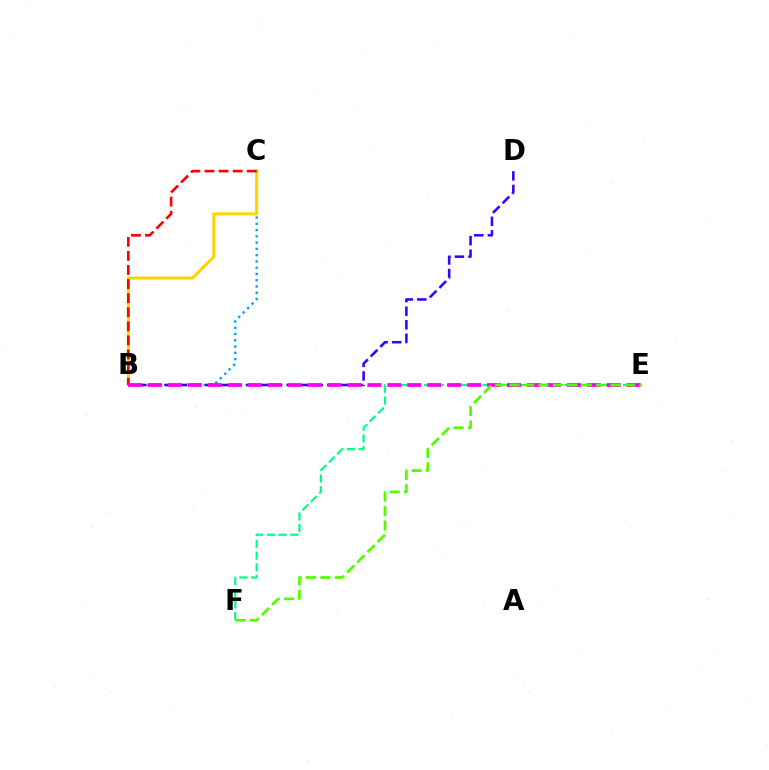{('E', 'F'): [{'color': '#00ff86', 'line_style': 'dashed', 'thickness': 1.59}, {'color': '#4fff00', 'line_style': 'dashed', 'thickness': 1.96}], ('B', 'C'): [{'color': '#009eff', 'line_style': 'dotted', 'thickness': 1.7}, {'color': '#ffd500', 'line_style': 'solid', 'thickness': 2.21}, {'color': '#ff0000', 'line_style': 'dashed', 'thickness': 1.91}], ('B', 'D'): [{'color': '#3700ff', 'line_style': 'dashed', 'thickness': 1.84}], ('B', 'E'): [{'color': '#ff00ed', 'line_style': 'dashed', 'thickness': 2.71}]}